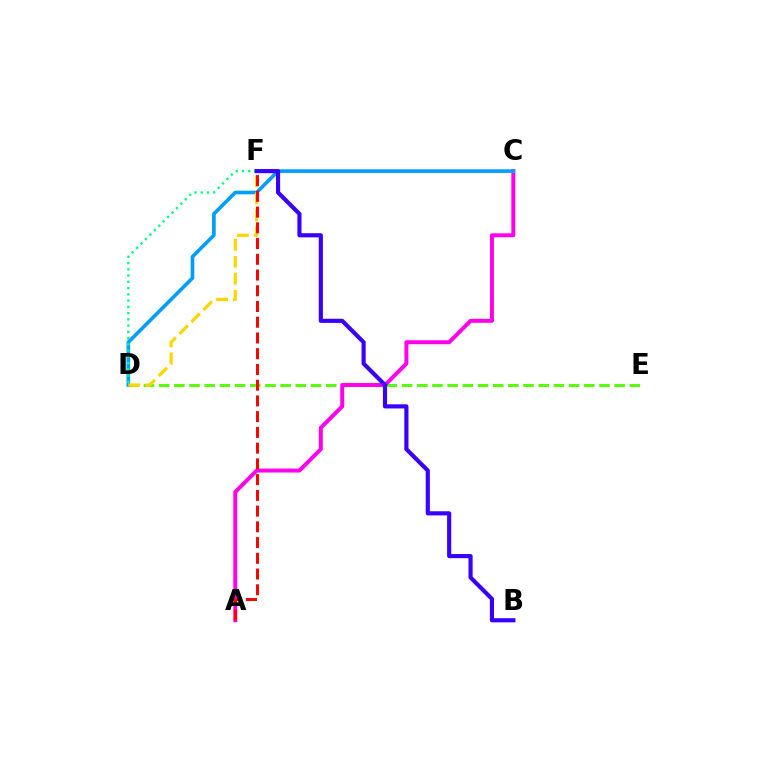{('D', 'E'): [{'color': '#4fff00', 'line_style': 'dashed', 'thickness': 2.06}], ('A', 'C'): [{'color': '#ff00ed', 'line_style': 'solid', 'thickness': 2.85}], ('C', 'D'): [{'color': '#009eff', 'line_style': 'solid', 'thickness': 2.62}], ('D', 'F'): [{'color': '#00ff86', 'line_style': 'dotted', 'thickness': 1.7}, {'color': '#ffd500', 'line_style': 'dashed', 'thickness': 2.31}], ('A', 'F'): [{'color': '#ff0000', 'line_style': 'dashed', 'thickness': 2.14}], ('B', 'F'): [{'color': '#3700ff', 'line_style': 'solid', 'thickness': 2.98}]}